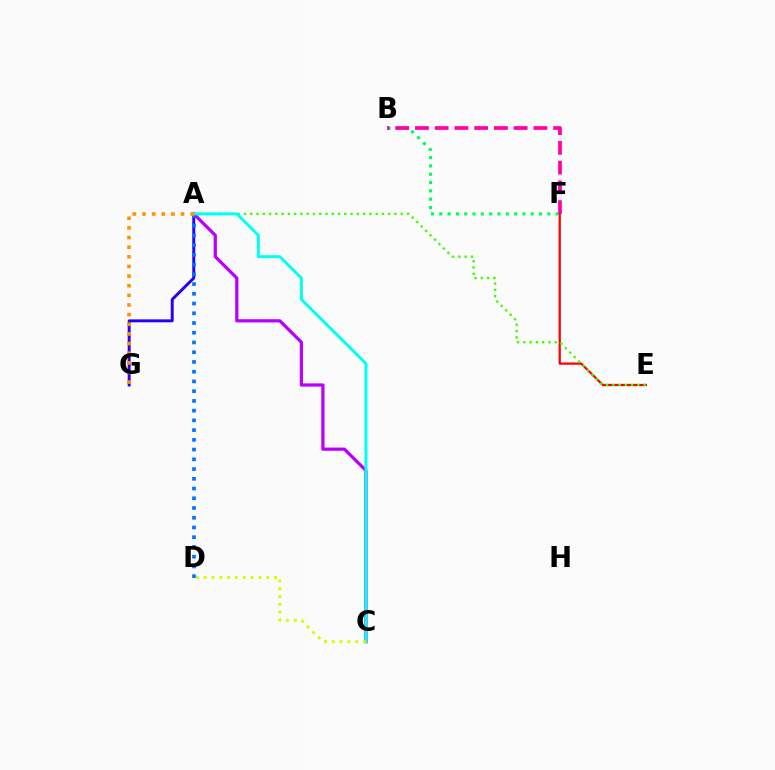{('E', 'F'): [{'color': '#ff0000', 'line_style': 'solid', 'thickness': 1.62}], ('A', 'E'): [{'color': '#3dff00', 'line_style': 'dotted', 'thickness': 1.7}], ('A', 'G'): [{'color': '#2500ff', 'line_style': 'solid', 'thickness': 2.11}, {'color': '#ff9400', 'line_style': 'dotted', 'thickness': 2.62}], ('A', 'D'): [{'color': '#0074ff', 'line_style': 'dotted', 'thickness': 2.65}], ('A', 'C'): [{'color': '#b900ff', 'line_style': 'solid', 'thickness': 2.32}, {'color': '#00fff6', 'line_style': 'solid', 'thickness': 2.14}], ('B', 'F'): [{'color': '#00ff5c', 'line_style': 'dotted', 'thickness': 2.26}, {'color': '#ff00ac', 'line_style': 'dashed', 'thickness': 2.68}], ('C', 'D'): [{'color': '#d1ff00', 'line_style': 'dotted', 'thickness': 2.12}]}